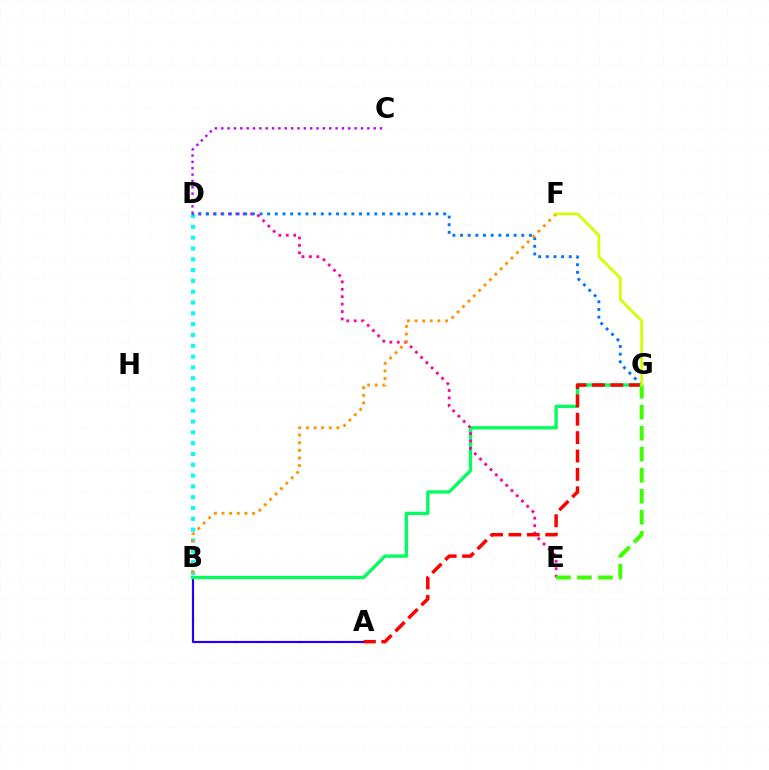{('A', 'B'): [{'color': '#2500ff', 'line_style': 'solid', 'thickness': 1.57}], ('B', 'D'): [{'color': '#00fff6', 'line_style': 'dotted', 'thickness': 2.94}], ('C', 'D'): [{'color': '#b900ff', 'line_style': 'dotted', 'thickness': 1.73}], ('B', 'G'): [{'color': '#00ff5c', 'line_style': 'solid', 'thickness': 2.38}], ('D', 'E'): [{'color': '#ff00ac', 'line_style': 'dotted', 'thickness': 2.01}], ('A', 'G'): [{'color': '#ff0000', 'line_style': 'dashed', 'thickness': 2.5}], ('D', 'G'): [{'color': '#0074ff', 'line_style': 'dotted', 'thickness': 2.08}], ('E', 'G'): [{'color': '#3dff00', 'line_style': 'dashed', 'thickness': 2.85}], ('B', 'F'): [{'color': '#ff9400', 'line_style': 'dotted', 'thickness': 2.07}], ('F', 'G'): [{'color': '#d1ff00', 'line_style': 'solid', 'thickness': 1.99}]}